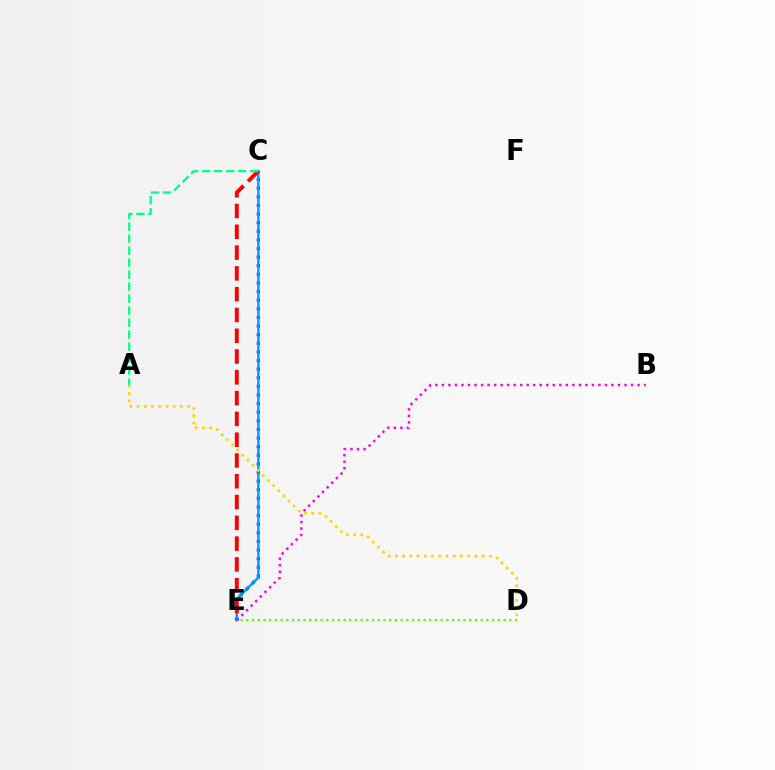{('B', 'E'): [{'color': '#ff00ed', 'line_style': 'dotted', 'thickness': 1.77}], ('C', 'E'): [{'color': '#3700ff', 'line_style': 'dotted', 'thickness': 2.34}, {'color': '#009eff', 'line_style': 'solid', 'thickness': 1.75}, {'color': '#ff0000', 'line_style': 'dashed', 'thickness': 2.82}], ('D', 'E'): [{'color': '#4fff00', 'line_style': 'dotted', 'thickness': 1.55}], ('A', 'C'): [{'color': '#00ff86', 'line_style': 'dashed', 'thickness': 1.63}], ('A', 'D'): [{'color': '#ffd500', 'line_style': 'dotted', 'thickness': 1.96}]}